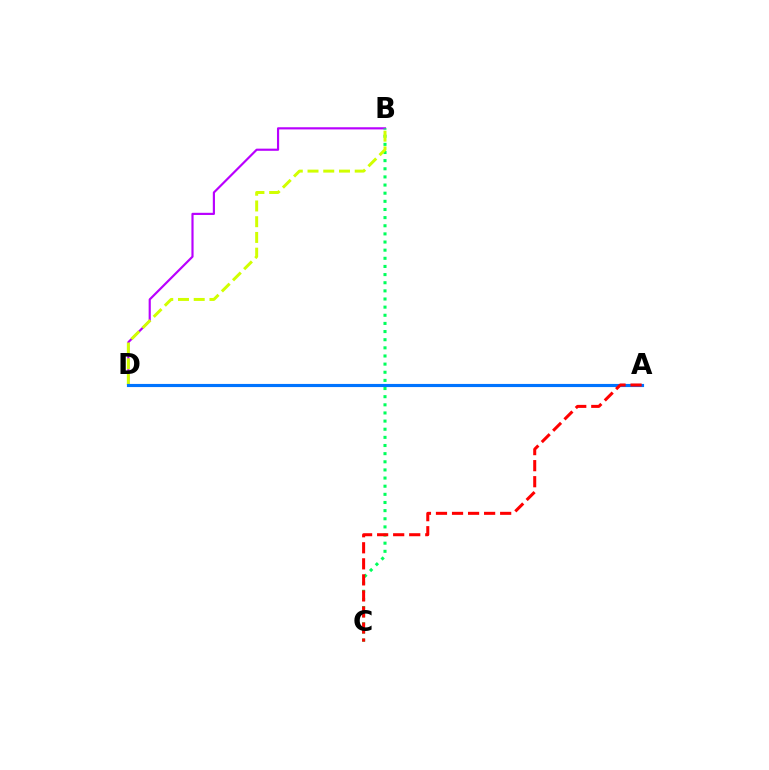{('B', 'D'): [{'color': '#b900ff', 'line_style': 'solid', 'thickness': 1.56}, {'color': '#d1ff00', 'line_style': 'dashed', 'thickness': 2.14}], ('B', 'C'): [{'color': '#00ff5c', 'line_style': 'dotted', 'thickness': 2.21}], ('A', 'D'): [{'color': '#0074ff', 'line_style': 'solid', 'thickness': 2.25}], ('A', 'C'): [{'color': '#ff0000', 'line_style': 'dashed', 'thickness': 2.18}]}